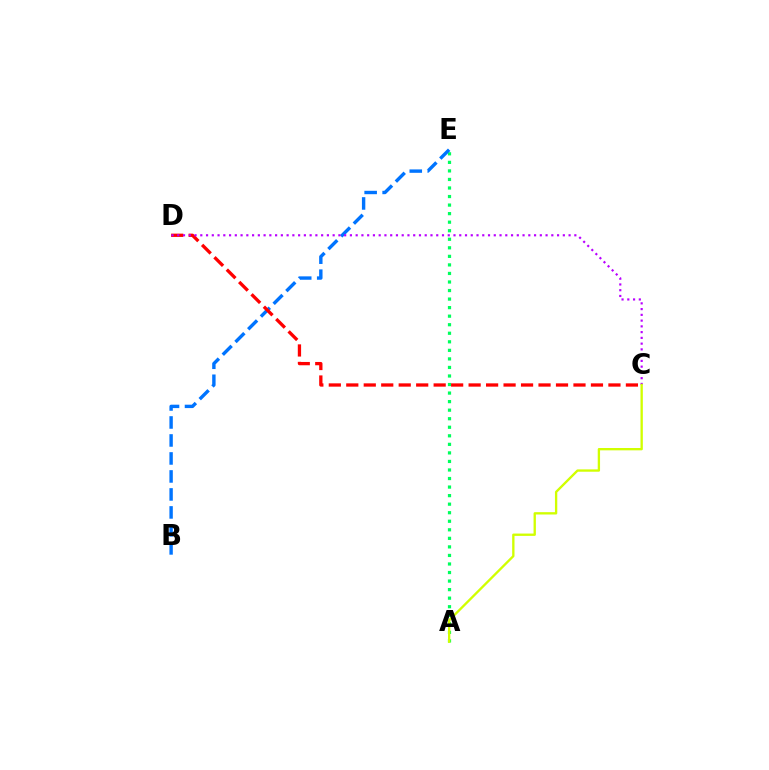{('A', 'E'): [{'color': '#00ff5c', 'line_style': 'dotted', 'thickness': 2.32}], ('B', 'E'): [{'color': '#0074ff', 'line_style': 'dashed', 'thickness': 2.44}], ('C', 'D'): [{'color': '#ff0000', 'line_style': 'dashed', 'thickness': 2.37}, {'color': '#b900ff', 'line_style': 'dotted', 'thickness': 1.56}], ('A', 'C'): [{'color': '#d1ff00', 'line_style': 'solid', 'thickness': 1.68}]}